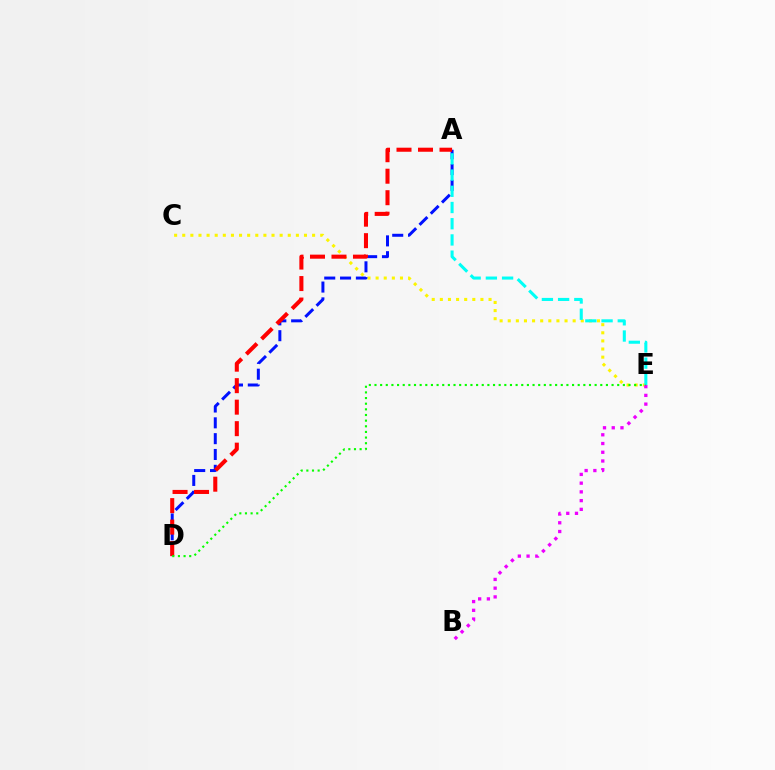{('C', 'E'): [{'color': '#fcf500', 'line_style': 'dotted', 'thickness': 2.21}], ('A', 'D'): [{'color': '#0010ff', 'line_style': 'dashed', 'thickness': 2.15}, {'color': '#ff0000', 'line_style': 'dashed', 'thickness': 2.92}], ('B', 'E'): [{'color': '#ee00ff', 'line_style': 'dotted', 'thickness': 2.37}], ('A', 'E'): [{'color': '#00fff6', 'line_style': 'dashed', 'thickness': 2.2}], ('D', 'E'): [{'color': '#08ff00', 'line_style': 'dotted', 'thickness': 1.53}]}